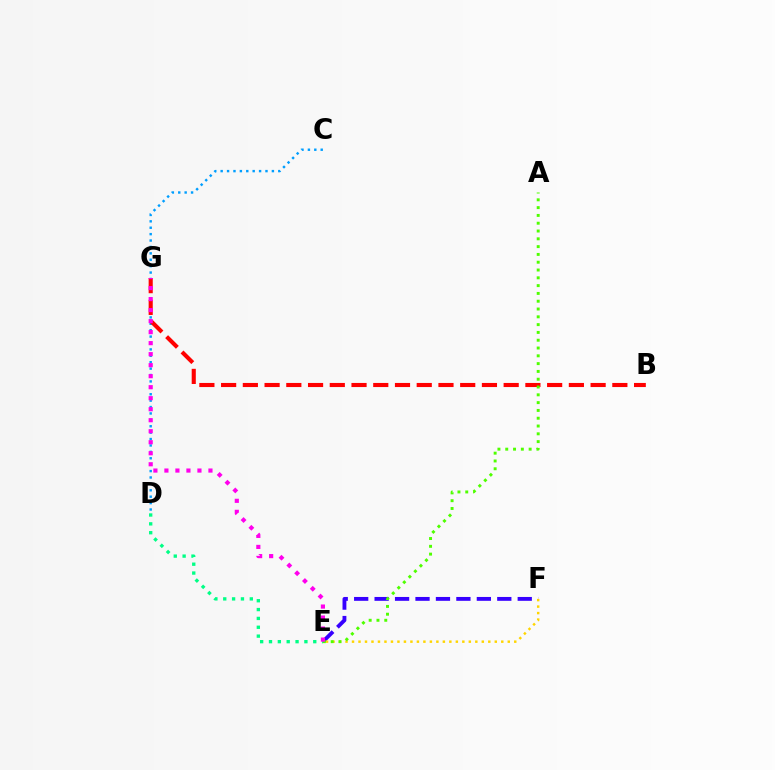{('E', 'F'): [{'color': '#3700ff', 'line_style': 'dashed', 'thickness': 2.78}, {'color': '#ffd500', 'line_style': 'dotted', 'thickness': 1.76}], ('C', 'D'): [{'color': '#009eff', 'line_style': 'dotted', 'thickness': 1.74}], ('B', 'G'): [{'color': '#ff0000', 'line_style': 'dashed', 'thickness': 2.95}], ('D', 'E'): [{'color': '#00ff86', 'line_style': 'dotted', 'thickness': 2.41}], ('A', 'E'): [{'color': '#4fff00', 'line_style': 'dotted', 'thickness': 2.12}], ('E', 'G'): [{'color': '#ff00ed', 'line_style': 'dotted', 'thickness': 2.99}]}